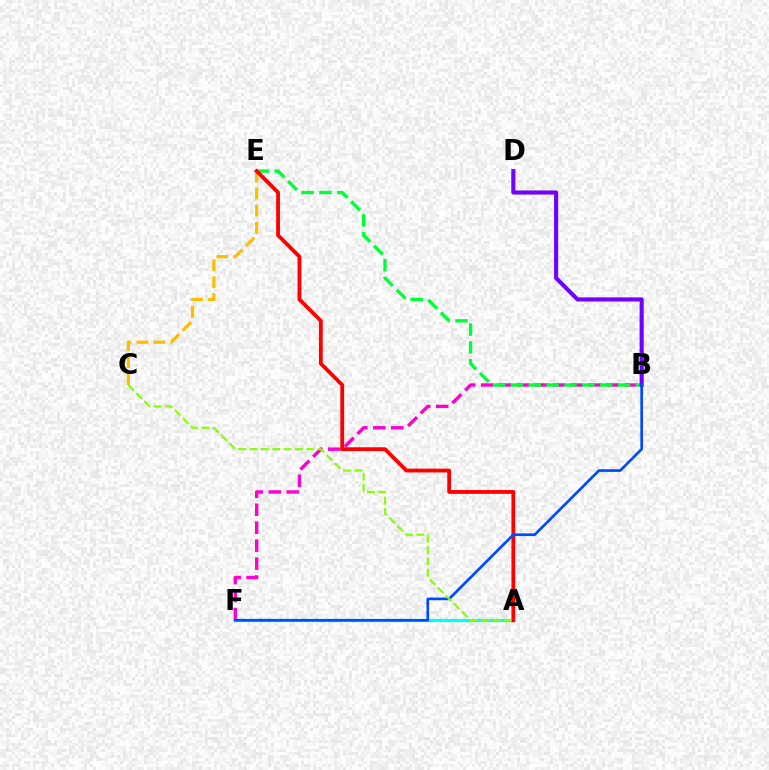{('B', 'F'): [{'color': '#ff00cf', 'line_style': 'dashed', 'thickness': 2.44}, {'color': '#004bff', 'line_style': 'solid', 'thickness': 1.93}], ('B', 'E'): [{'color': '#00ff39', 'line_style': 'dashed', 'thickness': 2.43}], ('A', 'F'): [{'color': '#00fff6', 'line_style': 'solid', 'thickness': 2.3}], ('C', 'E'): [{'color': '#ffbd00', 'line_style': 'dashed', 'thickness': 2.31}], ('A', 'E'): [{'color': '#ff0000', 'line_style': 'solid', 'thickness': 2.74}], ('B', 'D'): [{'color': '#7200ff', 'line_style': 'solid', 'thickness': 2.96}], ('A', 'C'): [{'color': '#84ff00', 'line_style': 'dashed', 'thickness': 1.54}]}